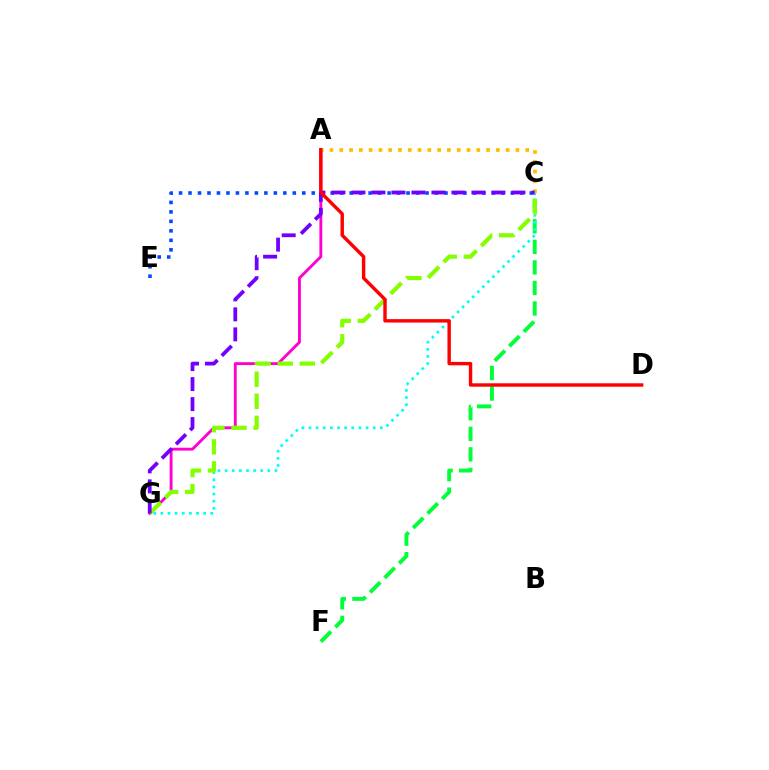{('C', 'E'): [{'color': '#004bff', 'line_style': 'dotted', 'thickness': 2.58}], ('C', 'F'): [{'color': '#00ff39', 'line_style': 'dashed', 'thickness': 2.79}], ('A', 'G'): [{'color': '#ff00cf', 'line_style': 'solid', 'thickness': 2.07}], ('C', 'G'): [{'color': '#00fff6', 'line_style': 'dotted', 'thickness': 1.94}, {'color': '#84ff00', 'line_style': 'dashed', 'thickness': 3.0}, {'color': '#7200ff', 'line_style': 'dashed', 'thickness': 2.72}], ('A', 'C'): [{'color': '#ffbd00', 'line_style': 'dotted', 'thickness': 2.66}], ('A', 'D'): [{'color': '#ff0000', 'line_style': 'solid', 'thickness': 2.46}]}